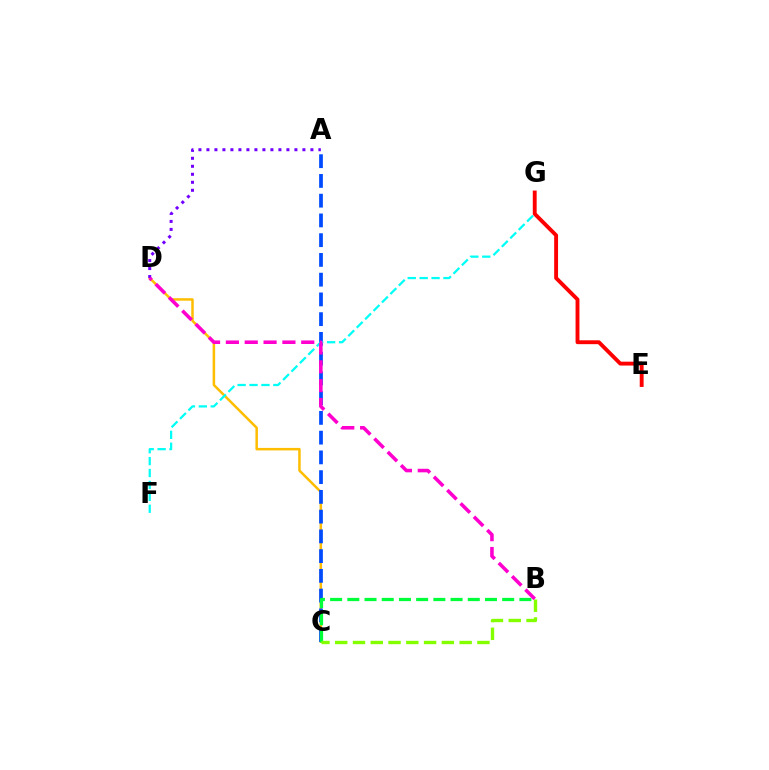{('C', 'D'): [{'color': '#ffbd00', 'line_style': 'solid', 'thickness': 1.8}], ('A', 'C'): [{'color': '#004bff', 'line_style': 'dashed', 'thickness': 2.68}], ('B', 'C'): [{'color': '#00ff39', 'line_style': 'dashed', 'thickness': 2.34}, {'color': '#84ff00', 'line_style': 'dashed', 'thickness': 2.41}], ('F', 'G'): [{'color': '#00fff6', 'line_style': 'dashed', 'thickness': 1.62}], ('A', 'D'): [{'color': '#7200ff', 'line_style': 'dotted', 'thickness': 2.17}], ('B', 'D'): [{'color': '#ff00cf', 'line_style': 'dashed', 'thickness': 2.56}], ('E', 'G'): [{'color': '#ff0000', 'line_style': 'solid', 'thickness': 2.79}]}